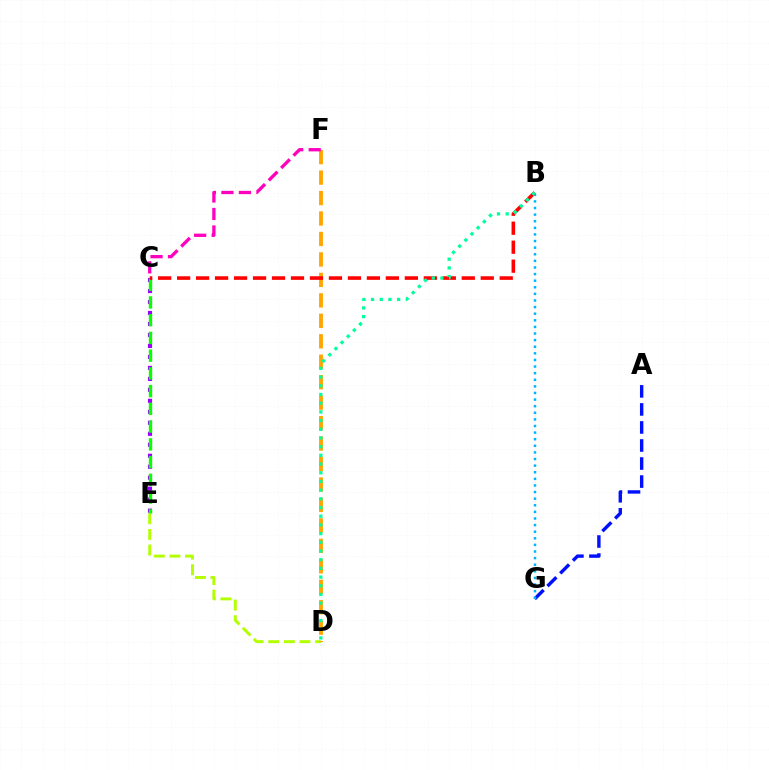{('D', 'E'): [{'color': '#b3ff00', 'line_style': 'dashed', 'thickness': 2.12}], ('D', 'F'): [{'color': '#ffa500', 'line_style': 'dashed', 'thickness': 2.78}], ('A', 'G'): [{'color': '#0010ff', 'line_style': 'dashed', 'thickness': 2.45}], ('C', 'F'): [{'color': '#ff00bd', 'line_style': 'dashed', 'thickness': 2.38}], ('B', 'G'): [{'color': '#00b5ff', 'line_style': 'dotted', 'thickness': 1.79}], ('C', 'E'): [{'color': '#9b00ff', 'line_style': 'dotted', 'thickness': 2.98}, {'color': '#08ff00', 'line_style': 'dashed', 'thickness': 2.41}], ('B', 'C'): [{'color': '#ff0000', 'line_style': 'dashed', 'thickness': 2.58}], ('B', 'D'): [{'color': '#00ff9d', 'line_style': 'dotted', 'thickness': 2.36}]}